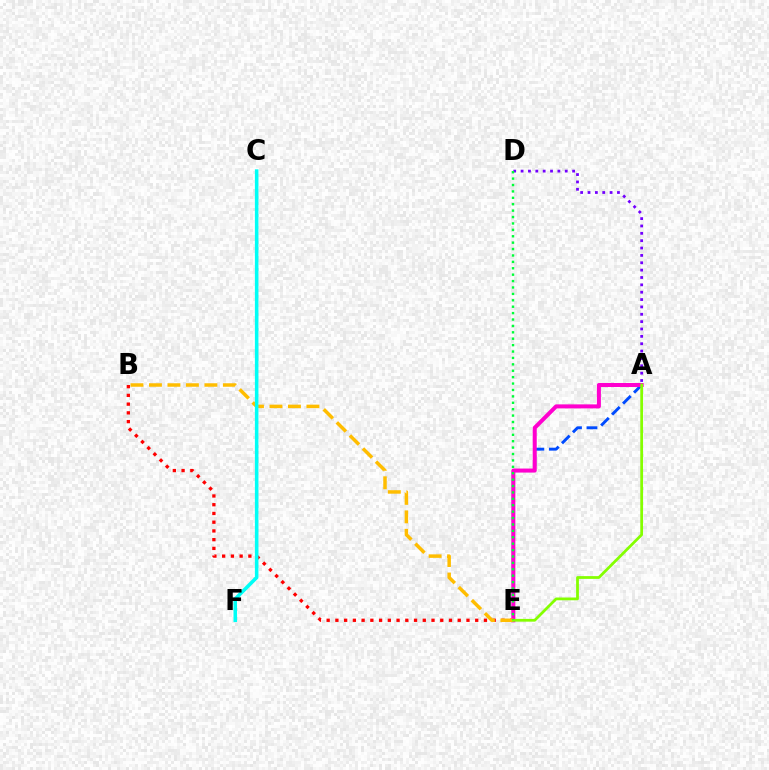{('B', 'E'): [{'color': '#ff0000', 'line_style': 'dotted', 'thickness': 2.37}, {'color': '#ffbd00', 'line_style': 'dashed', 'thickness': 2.51}], ('A', 'D'): [{'color': '#7200ff', 'line_style': 'dotted', 'thickness': 2.0}], ('A', 'E'): [{'color': '#004bff', 'line_style': 'dashed', 'thickness': 2.11}, {'color': '#ff00cf', 'line_style': 'solid', 'thickness': 2.89}, {'color': '#84ff00', 'line_style': 'solid', 'thickness': 1.99}], ('C', 'F'): [{'color': '#00fff6', 'line_style': 'solid', 'thickness': 2.56}], ('D', 'E'): [{'color': '#00ff39', 'line_style': 'dotted', 'thickness': 1.74}]}